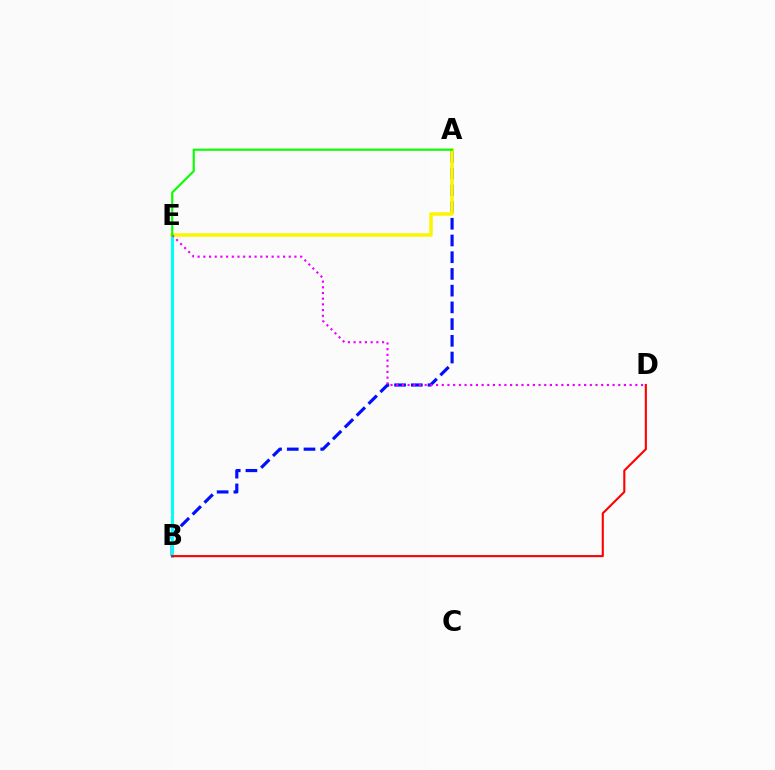{('A', 'B'): [{'color': '#0010ff', 'line_style': 'dashed', 'thickness': 2.27}], ('B', 'E'): [{'color': '#00fff6', 'line_style': 'solid', 'thickness': 2.22}], ('A', 'E'): [{'color': '#fcf500', 'line_style': 'solid', 'thickness': 2.52}, {'color': '#08ff00', 'line_style': 'solid', 'thickness': 1.54}], ('D', 'E'): [{'color': '#ee00ff', 'line_style': 'dotted', 'thickness': 1.55}], ('B', 'D'): [{'color': '#ff0000', 'line_style': 'solid', 'thickness': 1.52}]}